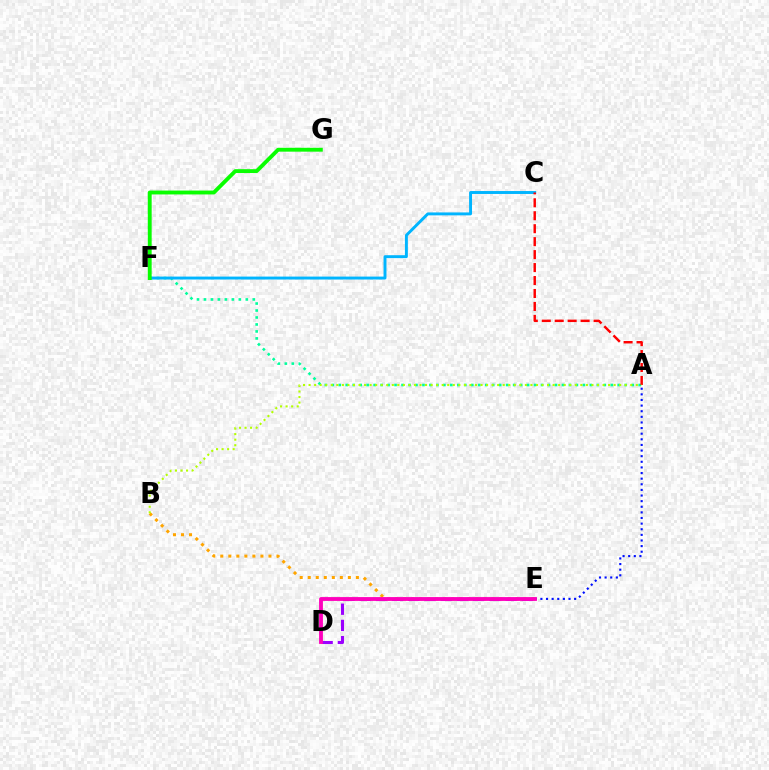{('A', 'F'): [{'color': '#00ff9d', 'line_style': 'dotted', 'thickness': 1.9}], ('B', 'E'): [{'color': '#ffa500', 'line_style': 'dotted', 'thickness': 2.18}], ('A', 'E'): [{'color': '#0010ff', 'line_style': 'dotted', 'thickness': 1.53}], ('D', 'E'): [{'color': '#9b00ff', 'line_style': 'dashed', 'thickness': 2.2}, {'color': '#ff00bd', 'line_style': 'solid', 'thickness': 2.76}], ('C', 'F'): [{'color': '#00b5ff', 'line_style': 'solid', 'thickness': 2.11}], ('A', 'C'): [{'color': '#ff0000', 'line_style': 'dashed', 'thickness': 1.76}], ('A', 'B'): [{'color': '#b3ff00', 'line_style': 'dotted', 'thickness': 1.51}], ('F', 'G'): [{'color': '#08ff00', 'line_style': 'solid', 'thickness': 2.79}]}